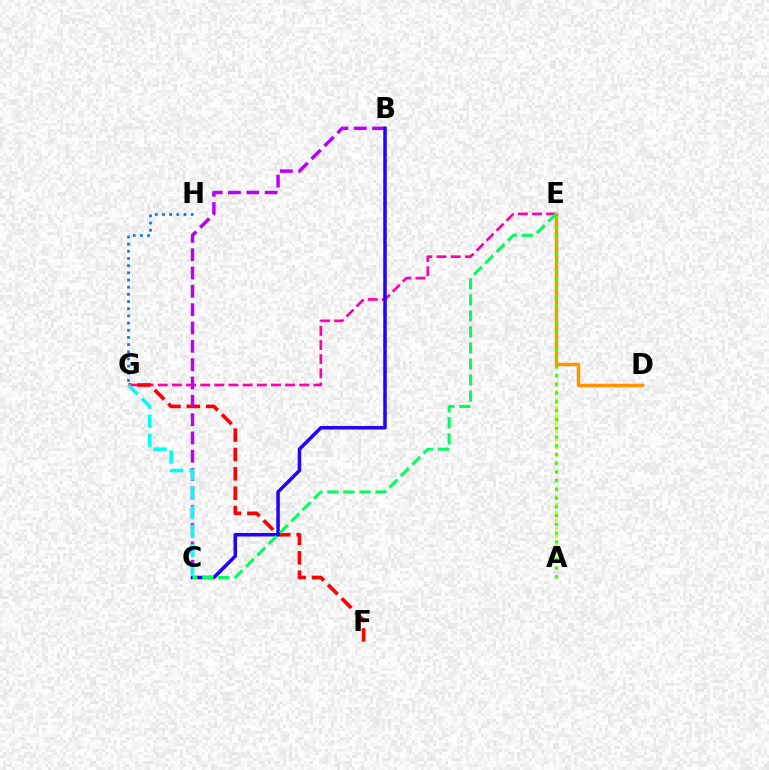{('E', 'G'): [{'color': '#ff00ac', 'line_style': 'dashed', 'thickness': 1.92}], ('F', 'G'): [{'color': '#ff0000', 'line_style': 'dashed', 'thickness': 2.63}], ('G', 'H'): [{'color': '#0074ff', 'line_style': 'dotted', 'thickness': 1.95}], ('B', 'C'): [{'color': '#b900ff', 'line_style': 'dashed', 'thickness': 2.49}, {'color': '#2500ff', 'line_style': 'solid', 'thickness': 2.53}], ('A', 'E'): [{'color': '#d1ff00', 'line_style': 'dotted', 'thickness': 2.19}, {'color': '#3dff00', 'line_style': 'dotted', 'thickness': 2.38}], ('D', 'E'): [{'color': '#ff9400', 'line_style': 'solid', 'thickness': 2.51}], ('C', 'E'): [{'color': '#00ff5c', 'line_style': 'dashed', 'thickness': 2.18}], ('C', 'G'): [{'color': '#00fff6', 'line_style': 'dashed', 'thickness': 2.6}]}